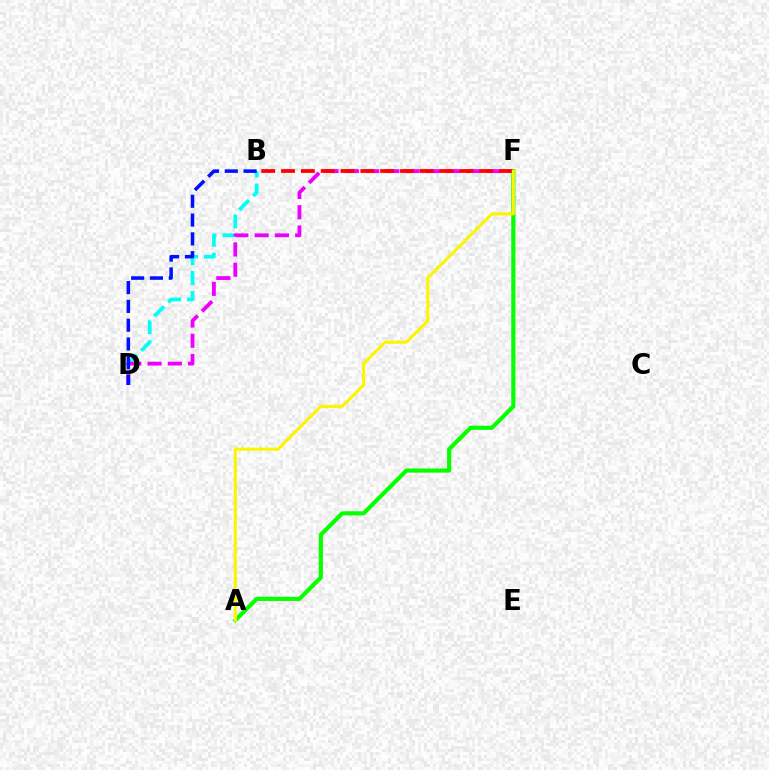{('B', 'D'): [{'color': '#00fff6', 'line_style': 'dashed', 'thickness': 2.7}, {'color': '#0010ff', 'line_style': 'dashed', 'thickness': 2.56}], ('D', 'F'): [{'color': '#ee00ff', 'line_style': 'dashed', 'thickness': 2.75}], ('A', 'F'): [{'color': '#08ff00', 'line_style': 'solid', 'thickness': 2.98}, {'color': '#fcf500', 'line_style': 'solid', 'thickness': 2.21}], ('B', 'F'): [{'color': '#ff0000', 'line_style': 'dashed', 'thickness': 2.69}]}